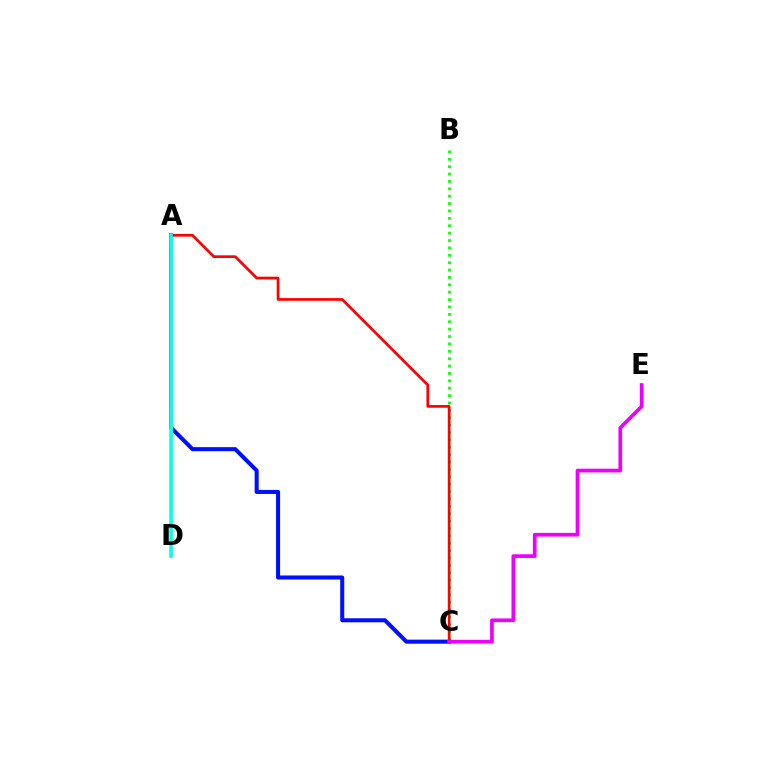{('B', 'C'): [{'color': '#08ff00', 'line_style': 'dotted', 'thickness': 2.01}], ('A', 'C'): [{'color': '#0010ff', 'line_style': 'solid', 'thickness': 2.91}, {'color': '#ff0000', 'line_style': 'solid', 'thickness': 1.95}], ('A', 'D'): [{'color': '#fcf500', 'line_style': 'solid', 'thickness': 1.8}, {'color': '#00fff6', 'line_style': 'solid', 'thickness': 2.56}], ('C', 'E'): [{'color': '#ee00ff', 'line_style': 'solid', 'thickness': 2.66}]}